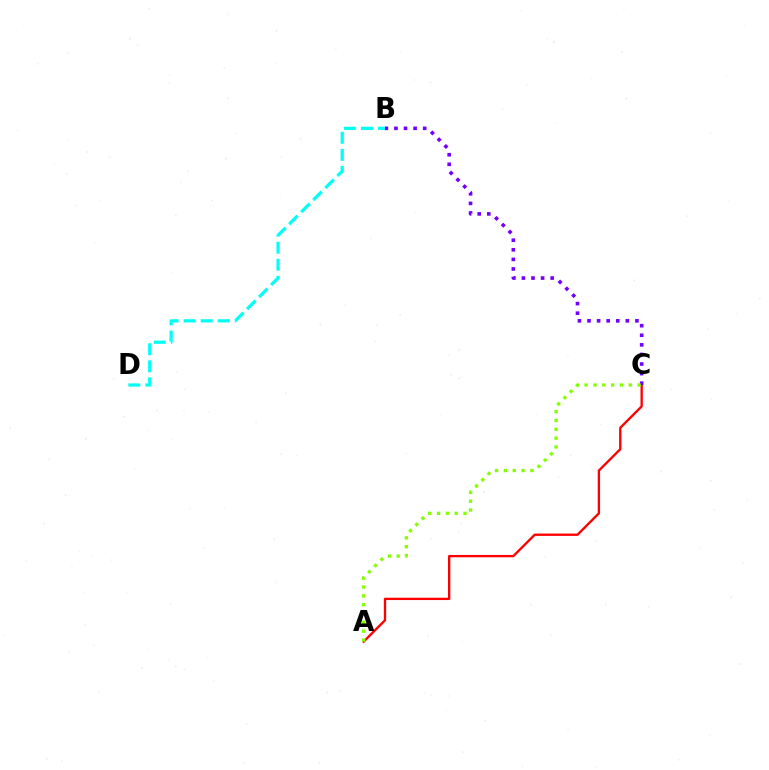{('A', 'C'): [{'color': '#ff0000', 'line_style': 'solid', 'thickness': 1.68}, {'color': '#84ff00', 'line_style': 'dotted', 'thickness': 2.4}], ('B', 'D'): [{'color': '#00fff6', 'line_style': 'dashed', 'thickness': 2.32}], ('B', 'C'): [{'color': '#7200ff', 'line_style': 'dotted', 'thickness': 2.6}]}